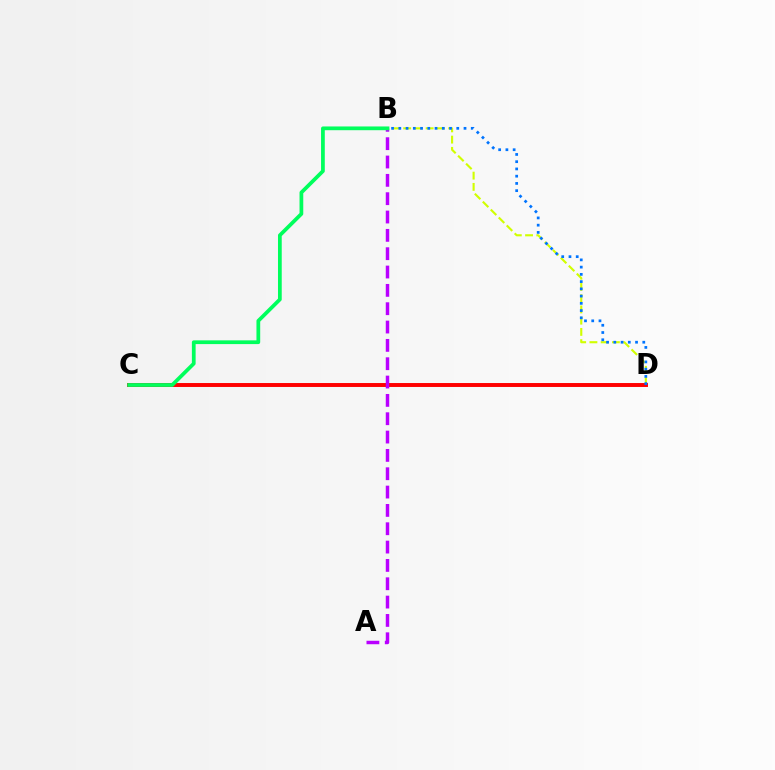{('B', 'D'): [{'color': '#d1ff00', 'line_style': 'dashed', 'thickness': 1.53}, {'color': '#0074ff', 'line_style': 'dotted', 'thickness': 1.97}], ('C', 'D'): [{'color': '#ff0000', 'line_style': 'solid', 'thickness': 2.83}], ('A', 'B'): [{'color': '#b900ff', 'line_style': 'dashed', 'thickness': 2.49}], ('B', 'C'): [{'color': '#00ff5c', 'line_style': 'solid', 'thickness': 2.69}]}